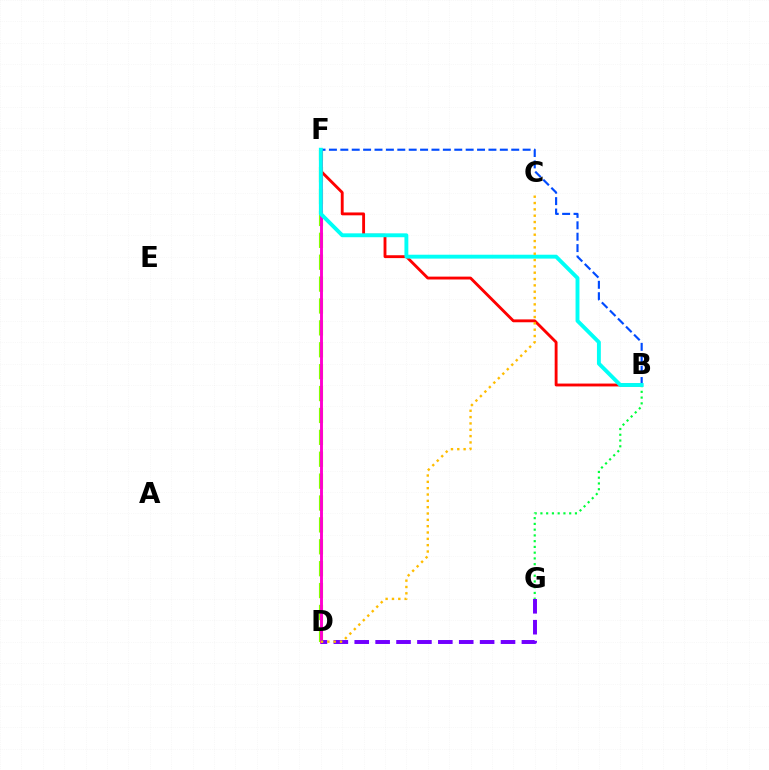{('D', 'F'): [{'color': '#84ff00', 'line_style': 'dashed', 'thickness': 2.97}, {'color': '#ff00cf', 'line_style': 'solid', 'thickness': 2.1}], ('B', 'F'): [{'color': '#ff0000', 'line_style': 'solid', 'thickness': 2.06}, {'color': '#004bff', 'line_style': 'dashed', 'thickness': 1.55}, {'color': '#00fff6', 'line_style': 'solid', 'thickness': 2.8}], ('D', 'G'): [{'color': '#7200ff', 'line_style': 'dashed', 'thickness': 2.84}], ('B', 'G'): [{'color': '#00ff39', 'line_style': 'dotted', 'thickness': 1.56}], ('C', 'D'): [{'color': '#ffbd00', 'line_style': 'dotted', 'thickness': 1.72}]}